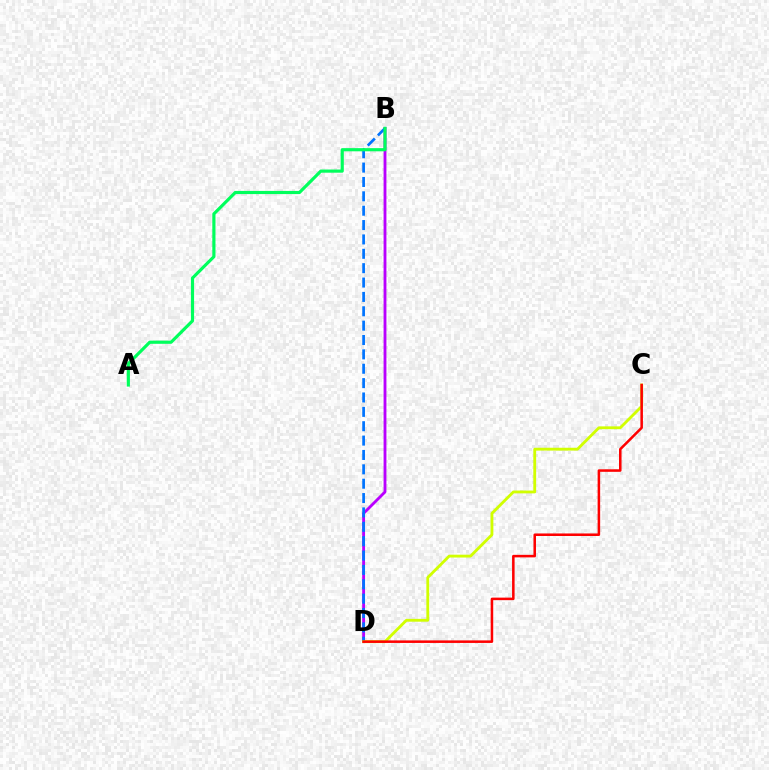{('B', 'D'): [{'color': '#b900ff', 'line_style': 'solid', 'thickness': 2.05}, {'color': '#0074ff', 'line_style': 'dashed', 'thickness': 1.95}], ('C', 'D'): [{'color': '#d1ff00', 'line_style': 'solid', 'thickness': 2.04}, {'color': '#ff0000', 'line_style': 'solid', 'thickness': 1.82}], ('A', 'B'): [{'color': '#00ff5c', 'line_style': 'solid', 'thickness': 2.28}]}